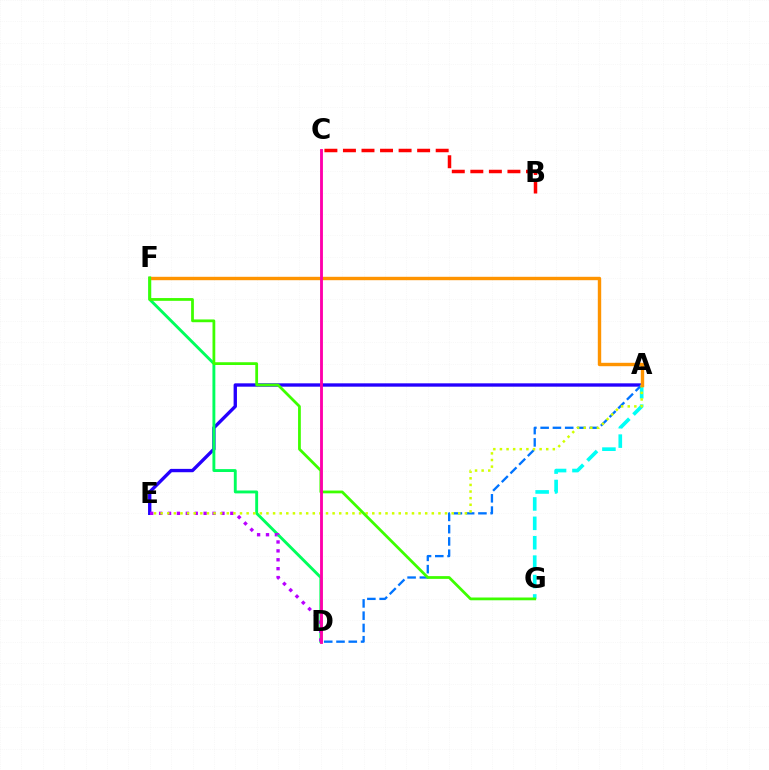{('A', 'G'): [{'color': '#00fff6', 'line_style': 'dashed', 'thickness': 2.64}], ('A', 'E'): [{'color': '#2500ff', 'line_style': 'solid', 'thickness': 2.41}, {'color': '#d1ff00', 'line_style': 'dotted', 'thickness': 1.8}], ('D', 'F'): [{'color': '#00ff5c', 'line_style': 'solid', 'thickness': 2.08}], ('D', 'E'): [{'color': '#b900ff', 'line_style': 'dotted', 'thickness': 2.42}], ('B', 'C'): [{'color': '#ff0000', 'line_style': 'dashed', 'thickness': 2.52}], ('A', 'D'): [{'color': '#0074ff', 'line_style': 'dashed', 'thickness': 1.67}], ('A', 'F'): [{'color': '#ff9400', 'line_style': 'solid', 'thickness': 2.45}], ('F', 'G'): [{'color': '#3dff00', 'line_style': 'solid', 'thickness': 1.99}], ('C', 'D'): [{'color': '#ff00ac', 'line_style': 'solid', 'thickness': 2.06}]}